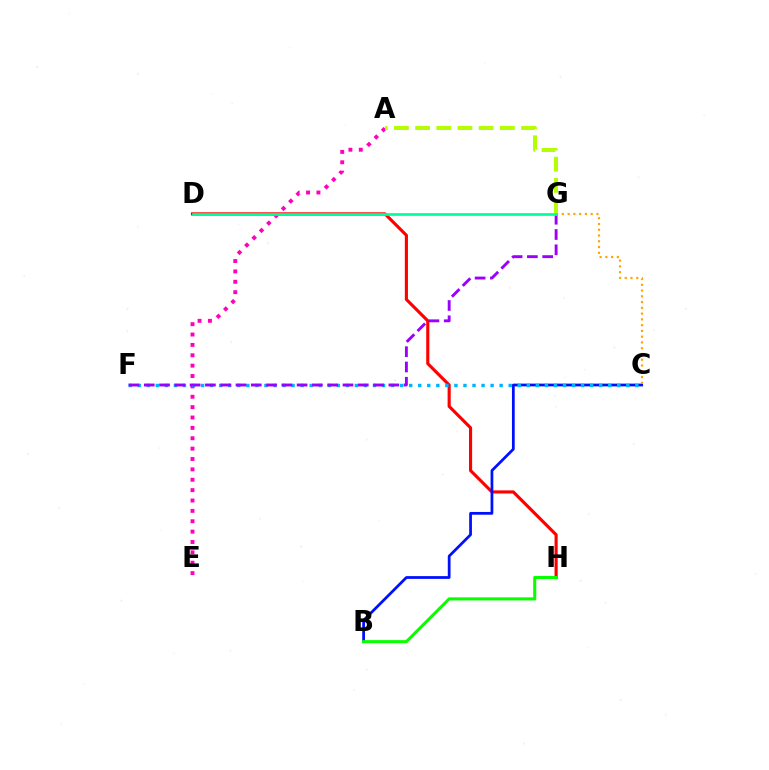{('A', 'E'): [{'color': '#ff00bd', 'line_style': 'dotted', 'thickness': 2.82}], ('D', 'H'): [{'color': '#ff0000', 'line_style': 'solid', 'thickness': 2.25}], ('B', 'C'): [{'color': '#0010ff', 'line_style': 'solid', 'thickness': 1.98}], ('C', 'G'): [{'color': '#ffa500', 'line_style': 'dotted', 'thickness': 1.57}], ('C', 'F'): [{'color': '#00b5ff', 'line_style': 'dotted', 'thickness': 2.46}], ('F', 'G'): [{'color': '#9b00ff', 'line_style': 'dashed', 'thickness': 2.08}], ('A', 'G'): [{'color': '#b3ff00', 'line_style': 'dashed', 'thickness': 2.88}], ('D', 'G'): [{'color': '#00ff9d', 'line_style': 'solid', 'thickness': 1.93}], ('B', 'H'): [{'color': '#08ff00', 'line_style': 'solid', 'thickness': 2.21}]}